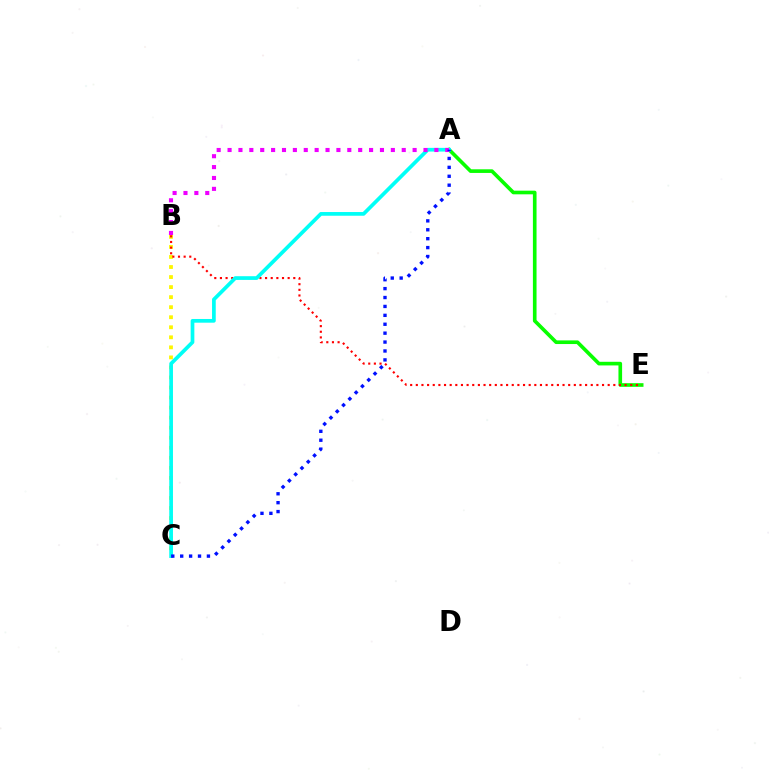{('B', 'C'): [{'color': '#fcf500', 'line_style': 'dotted', 'thickness': 2.73}], ('A', 'E'): [{'color': '#08ff00', 'line_style': 'solid', 'thickness': 2.62}], ('B', 'E'): [{'color': '#ff0000', 'line_style': 'dotted', 'thickness': 1.53}], ('A', 'C'): [{'color': '#00fff6', 'line_style': 'solid', 'thickness': 2.67}, {'color': '#0010ff', 'line_style': 'dotted', 'thickness': 2.42}], ('A', 'B'): [{'color': '#ee00ff', 'line_style': 'dotted', 'thickness': 2.96}]}